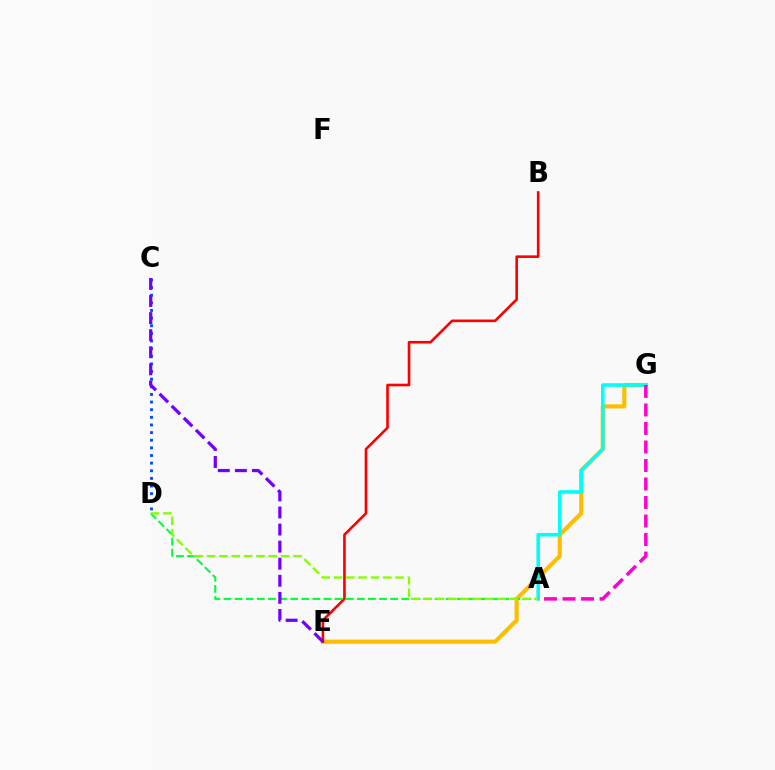{('E', 'G'): [{'color': '#ffbd00', 'line_style': 'solid', 'thickness': 2.97}], ('B', 'E'): [{'color': '#ff0000', 'line_style': 'solid', 'thickness': 1.89}], ('A', 'D'): [{'color': '#00ff39', 'line_style': 'dashed', 'thickness': 1.51}, {'color': '#84ff00', 'line_style': 'dashed', 'thickness': 1.68}], ('A', 'G'): [{'color': '#00fff6', 'line_style': 'solid', 'thickness': 2.56}, {'color': '#ff00cf', 'line_style': 'dashed', 'thickness': 2.51}], ('C', 'D'): [{'color': '#004bff', 'line_style': 'dotted', 'thickness': 2.07}], ('C', 'E'): [{'color': '#7200ff', 'line_style': 'dashed', 'thickness': 2.32}]}